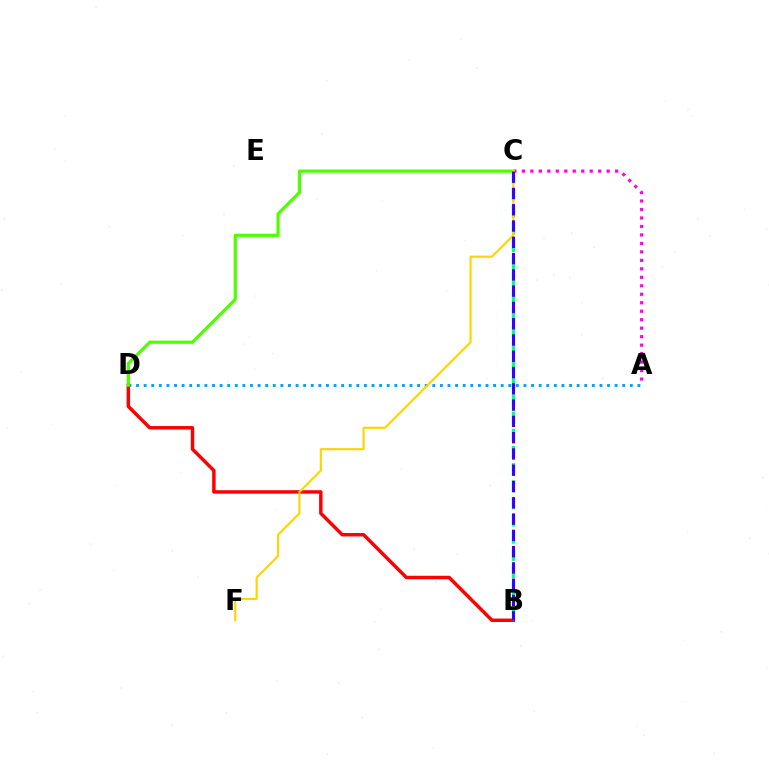{('A', 'C'): [{'color': '#ff00ed', 'line_style': 'dotted', 'thickness': 2.3}], ('A', 'D'): [{'color': '#009eff', 'line_style': 'dotted', 'thickness': 2.06}], ('B', 'D'): [{'color': '#ff0000', 'line_style': 'solid', 'thickness': 2.49}], ('C', 'D'): [{'color': '#4fff00', 'line_style': 'solid', 'thickness': 2.3}], ('B', 'C'): [{'color': '#00ff86', 'line_style': 'dashed', 'thickness': 2.33}, {'color': '#3700ff', 'line_style': 'dashed', 'thickness': 2.21}], ('C', 'F'): [{'color': '#ffd500', 'line_style': 'solid', 'thickness': 1.55}]}